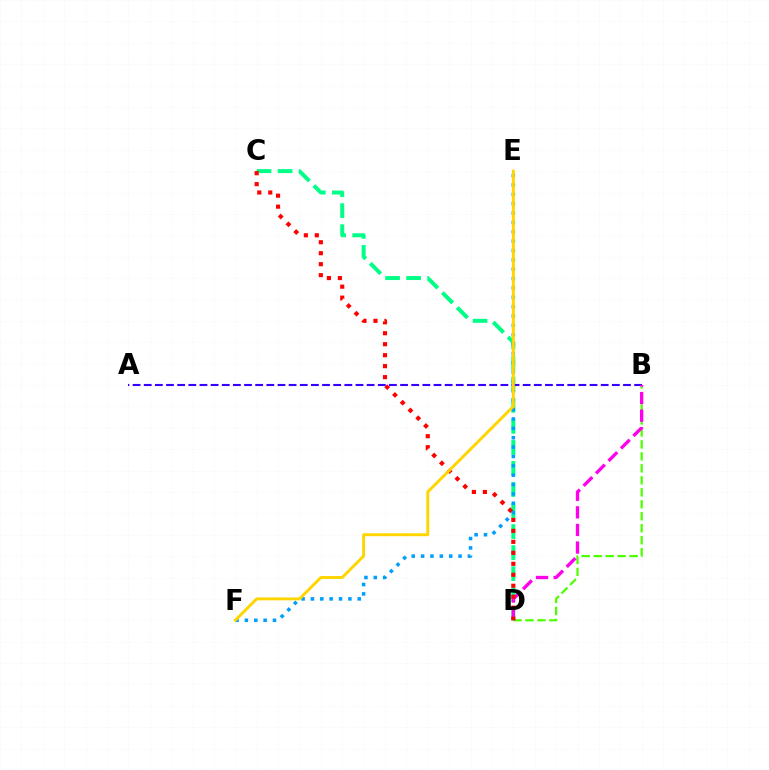{('C', 'D'): [{'color': '#00ff86', 'line_style': 'dashed', 'thickness': 2.86}, {'color': '#ff0000', 'line_style': 'dotted', 'thickness': 2.98}], ('A', 'B'): [{'color': '#3700ff', 'line_style': 'dashed', 'thickness': 1.51}], ('B', 'D'): [{'color': '#4fff00', 'line_style': 'dashed', 'thickness': 1.63}, {'color': '#ff00ed', 'line_style': 'dashed', 'thickness': 2.39}], ('E', 'F'): [{'color': '#009eff', 'line_style': 'dotted', 'thickness': 2.54}, {'color': '#ffd500', 'line_style': 'solid', 'thickness': 2.11}]}